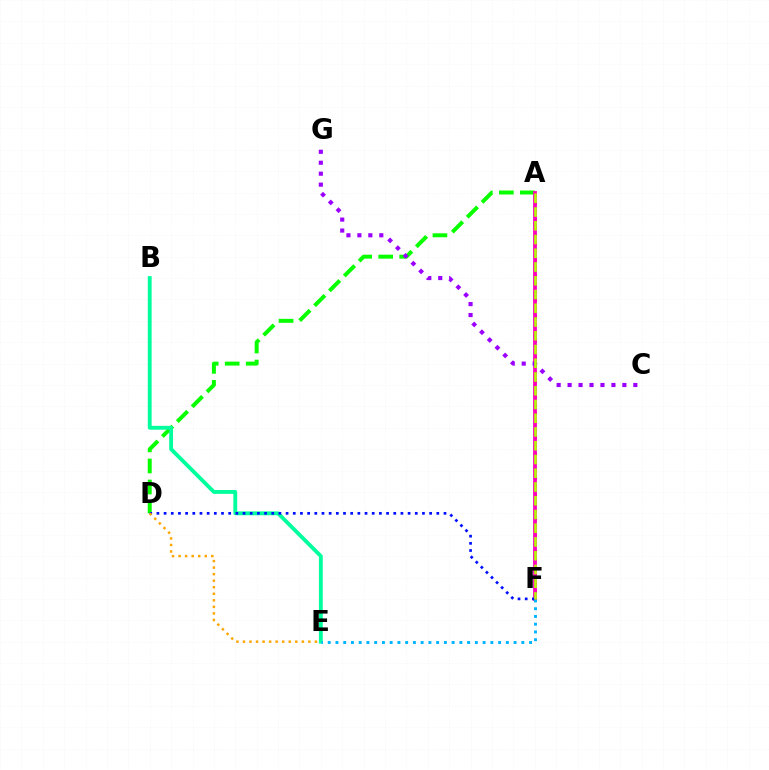{('A', 'F'): [{'color': '#ff0000', 'line_style': 'dotted', 'thickness': 2.2}, {'color': '#ff00bd', 'line_style': 'solid', 'thickness': 2.72}, {'color': '#b3ff00', 'line_style': 'dashed', 'thickness': 1.87}], ('A', 'D'): [{'color': '#08ff00', 'line_style': 'dashed', 'thickness': 2.86}], ('B', 'E'): [{'color': '#00ff9d', 'line_style': 'solid', 'thickness': 2.77}], ('D', 'F'): [{'color': '#0010ff', 'line_style': 'dotted', 'thickness': 1.95}], ('E', 'F'): [{'color': '#00b5ff', 'line_style': 'dotted', 'thickness': 2.1}], ('D', 'E'): [{'color': '#ffa500', 'line_style': 'dotted', 'thickness': 1.78}], ('C', 'G'): [{'color': '#9b00ff', 'line_style': 'dotted', 'thickness': 2.98}]}